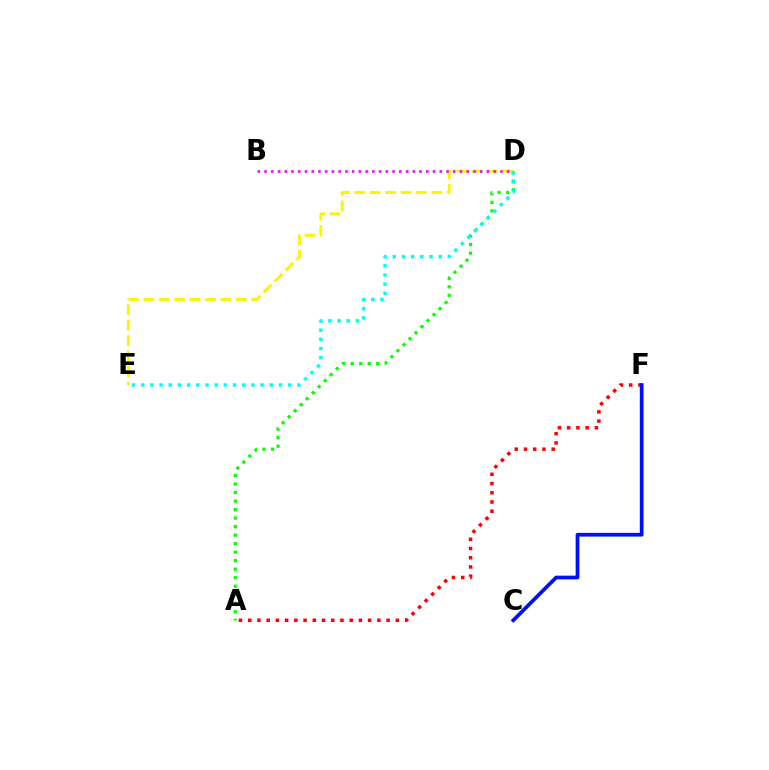{('A', 'F'): [{'color': '#ff0000', 'line_style': 'dotted', 'thickness': 2.51}], ('D', 'E'): [{'color': '#fcf500', 'line_style': 'dashed', 'thickness': 2.09}, {'color': '#00fff6', 'line_style': 'dotted', 'thickness': 2.5}], ('C', 'F'): [{'color': '#0010ff', 'line_style': 'solid', 'thickness': 2.68}], ('B', 'D'): [{'color': '#ee00ff', 'line_style': 'dotted', 'thickness': 1.83}], ('A', 'D'): [{'color': '#08ff00', 'line_style': 'dotted', 'thickness': 2.31}]}